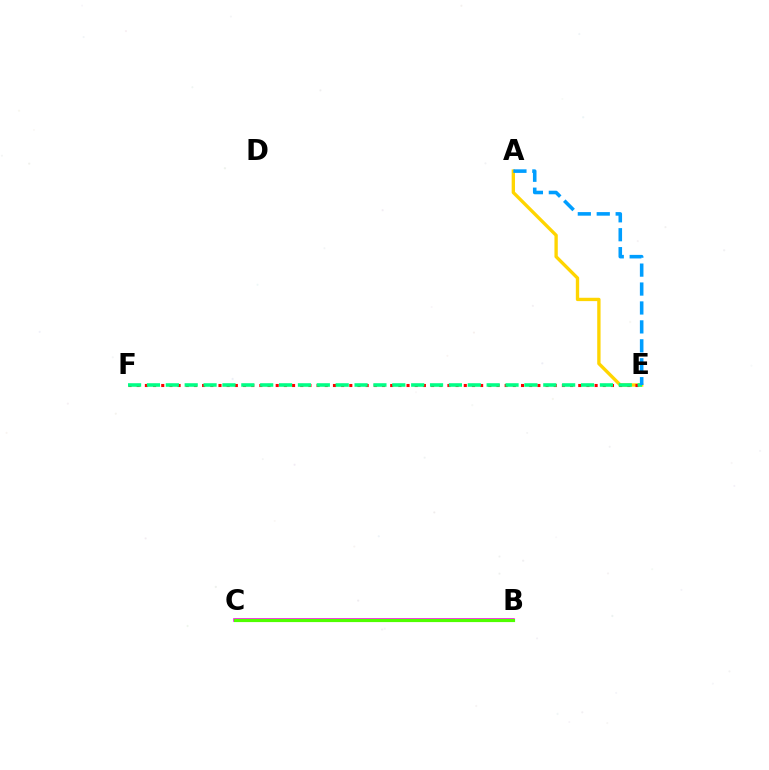{('A', 'E'): [{'color': '#ffd500', 'line_style': 'solid', 'thickness': 2.41}, {'color': '#009eff', 'line_style': 'dashed', 'thickness': 2.57}], ('E', 'F'): [{'color': '#ff0000', 'line_style': 'dotted', 'thickness': 2.22}, {'color': '#00ff86', 'line_style': 'dashed', 'thickness': 2.56}], ('B', 'C'): [{'color': '#3700ff', 'line_style': 'solid', 'thickness': 2.12}, {'color': '#ff00ed', 'line_style': 'solid', 'thickness': 2.58}, {'color': '#4fff00', 'line_style': 'solid', 'thickness': 2.28}]}